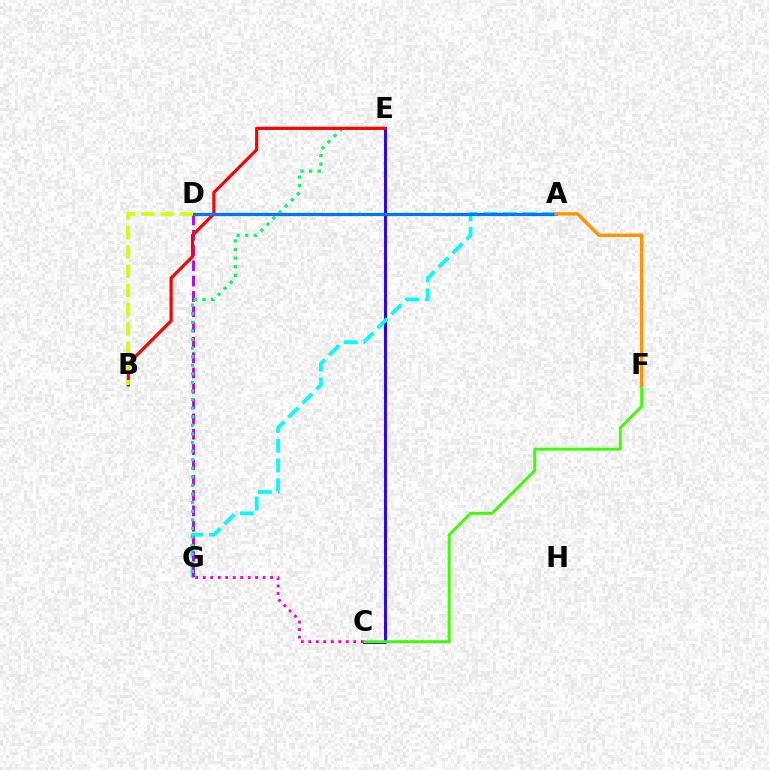{('C', 'E'): [{'color': '#2500ff', 'line_style': 'solid', 'thickness': 2.11}], ('A', 'G'): [{'color': '#00fff6', 'line_style': 'dashed', 'thickness': 2.69}], ('D', 'G'): [{'color': '#b900ff', 'line_style': 'dashed', 'thickness': 2.08}], ('E', 'G'): [{'color': '#00ff5c', 'line_style': 'dotted', 'thickness': 2.33}], ('B', 'E'): [{'color': '#ff0000', 'line_style': 'solid', 'thickness': 2.28}], ('A', 'D'): [{'color': '#0074ff', 'line_style': 'solid', 'thickness': 2.29}], ('C', 'F'): [{'color': '#3dff00', 'line_style': 'solid', 'thickness': 2.09}], ('A', 'F'): [{'color': '#ff9400', 'line_style': 'solid', 'thickness': 2.45}], ('C', 'G'): [{'color': '#ff00ac', 'line_style': 'dotted', 'thickness': 2.03}], ('B', 'D'): [{'color': '#d1ff00', 'line_style': 'dashed', 'thickness': 2.61}]}